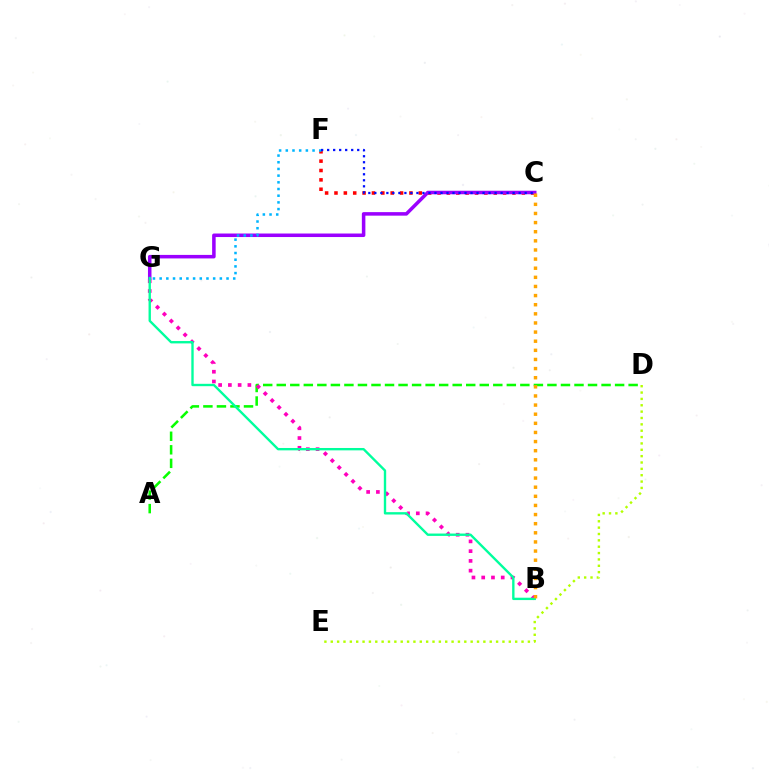{('A', 'D'): [{'color': '#08ff00', 'line_style': 'dashed', 'thickness': 1.84}], ('D', 'E'): [{'color': '#b3ff00', 'line_style': 'dotted', 'thickness': 1.73}], ('C', 'F'): [{'color': '#ff0000', 'line_style': 'dotted', 'thickness': 2.55}, {'color': '#0010ff', 'line_style': 'dotted', 'thickness': 1.63}], ('B', 'G'): [{'color': '#ff00bd', 'line_style': 'dotted', 'thickness': 2.65}, {'color': '#00ff9d', 'line_style': 'solid', 'thickness': 1.7}], ('C', 'G'): [{'color': '#9b00ff', 'line_style': 'solid', 'thickness': 2.54}], ('F', 'G'): [{'color': '#00b5ff', 'line_style': 'dotted', 'thickness': 1.82}], ('B', 'C'): [{'color': '#ffa500', 'line_style': 'dotted', 'thickness': 2.48}]}